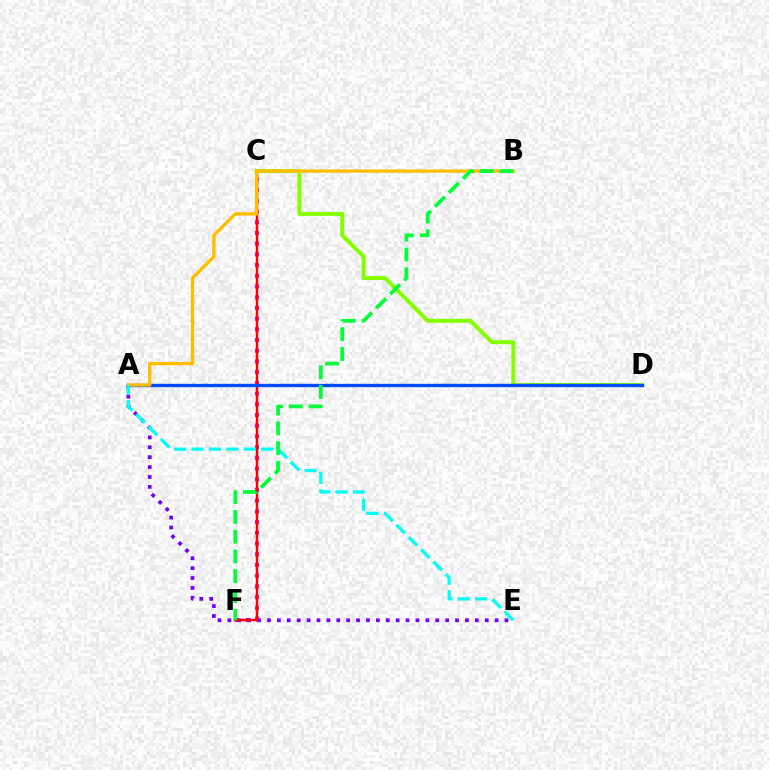{('C', 'D'): [{'color': '#84ff00', 'line_style': 'solid', 'thickness': 2.87}], ('C', 'F'): [{'color': '#ff00cf', 'line_style': 'dotted', 'thickness': 2.91}, {'color': '#ff0000', 'line_style': 'solid', 'thickness': 1.75}], ('A', 'E'): [{'color': '#7200ff', 'line_style': 'dotted', 'thickness': 2.69}, {'color': '#00fff6', 'line_style': 'dashed', 'thickness': 2.37}], ('A', 'D'): [{'color': '#004bff', 'line_style': 'solid', 'thickness': 2.41}], ('A', 'B'): [{'color': '#ffbd00', 'line_style': 'solid', 'thickness': 2.4}], ('B', 'F'): [{'color': '#00ff39', 'line_style': 'dashed', 'thickness': 2.69}]}